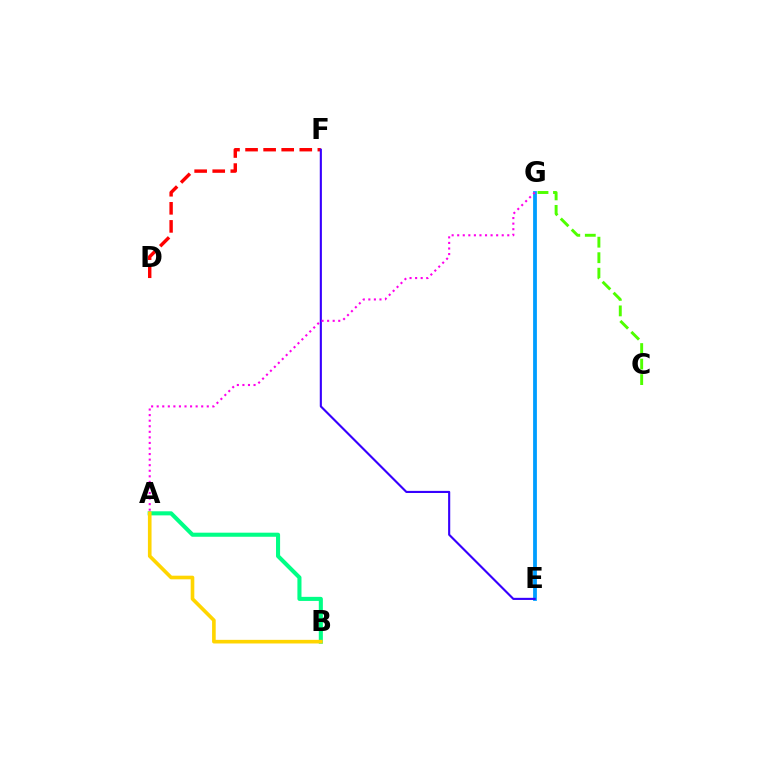{('D', 'F'): [{'color': '#ff0000', 'line_style': 'dashed', 'thickness': 2.46}], ('E', 'G'): [{'color': '#009eff', 'line_style': 'solid', 'thickness': 2.72}], ('E', 'F'): [{'color': '#3700ff', 'line_style': 'solid', 'thickness': 1.53}], ('A', 'B'): [{'color': '#00ff86', 'line_style': 'solid', 'thickness': 2.94}, {'color': '#ffd500', 'line_style': 'solid', 'thickness': 2.61}], ('C', 'G'): [{'color': '#4fff00', 'line_style': 'dashed', 'thickness': 2.11}], ('A', 'G'): [{'color': '#ff00ed', 'line_style': 'dotted', 'thickness': 1.51}]}